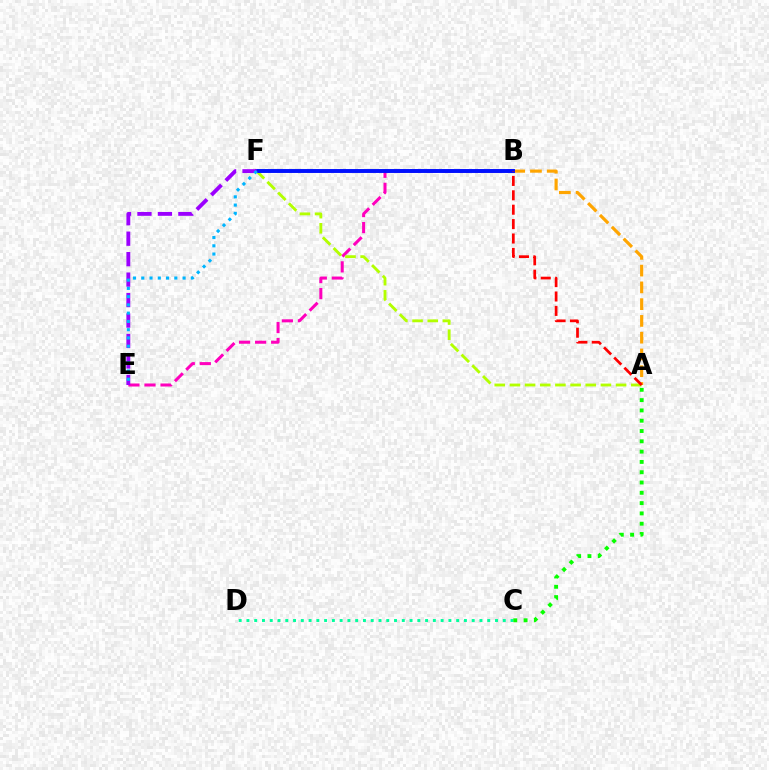{('B', 'E'): [{'color': '#ff00bd', 'line_style': 'dashed', 'thickness': 2.18}], ('C', 'D'): [{'color': '#00ff9d', 'line_style': 'dotted', 'thickness': 2.11}], ('A', 'B'): [{'color': '#ffa500', 'line_style': 'dashed', 'thickness': 2.28}, {'color': '#ff0000', 'line_style': 'dashed', 'thickness': 1.96}], ('A', 'F'): [{'color': '#b3ff00', 'line_style': 'dashed', 'thickness': 2.06}], ('B', 'F'): [{'color': '#0010ff', 'line_style': 'solid', 'thickness': 2.82}], ('E', 'F'): [{'color': '#9b00ff', 'line_style': 'dashed', 'thickness': 2.78}, {'color': '#00b5ff', 'line_style': 'dotted', 'thickness': 2.24}], ('A', 'C'): [{'color': '#08ff00', 'line_style': 'dotted', 'thickness': 2.8}]}